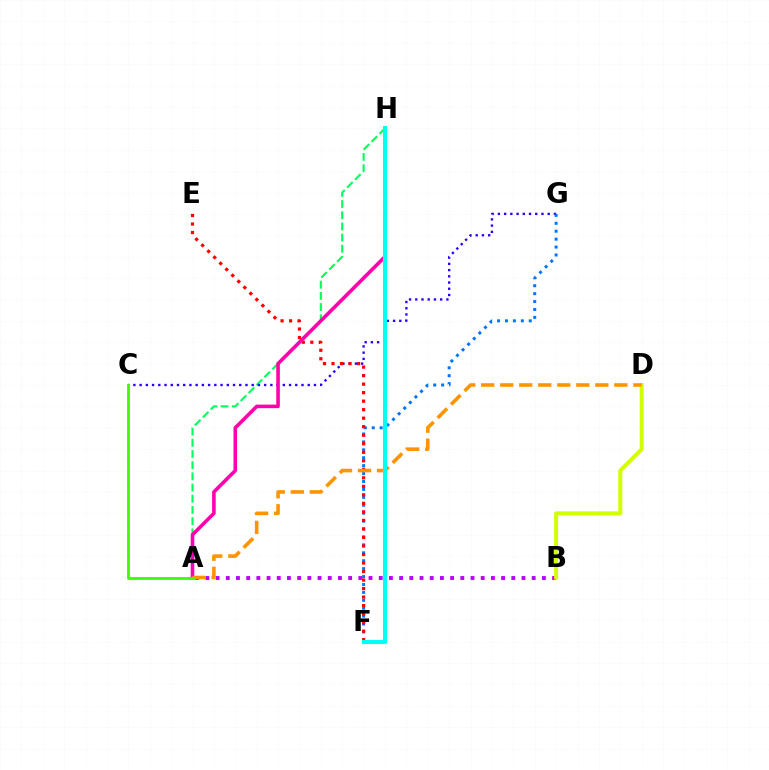{('A', 'H'): [{'color': '#00ff5c', 'line_style': 'dashed', 'thickness': 1.52}, {'color': '#ff00ac', 'line_style': 'solid', 'thickness': 2.58}], ('C', 'G'): [{'color': '#2500ff', 'line_style': 'dotted', 'thickness': 1.69}], ('A', 'B'): [{'color': '#b900ff', 'line_style': 'dotted', 'thickness': 2.77}], ('F', 'G'): [{'color': '#0074ff', 'line_style': 'dotted', 'thickness': 2.15}], ('B', 'D'): [{'color': '#d1ff00', 'line_style': 'solid', 'thickness': 2.86}], ('E', 'F'): [{'color': '#ff0000', 'line_style': 'dotted', 'thickness': 2.31}], ('A', 'D'): [{'color': '#ff9400', 'line_style': 'dashed', 'thickness': 2.58}], ('F', 'H'): [{'color': '#00fff6', 'line_style': 'solid', 'thickness': 2.95}], ('A', 'C'): [{'color': '#3dff00', 'line_style': 'solid', 'thickness': 2.05}]}